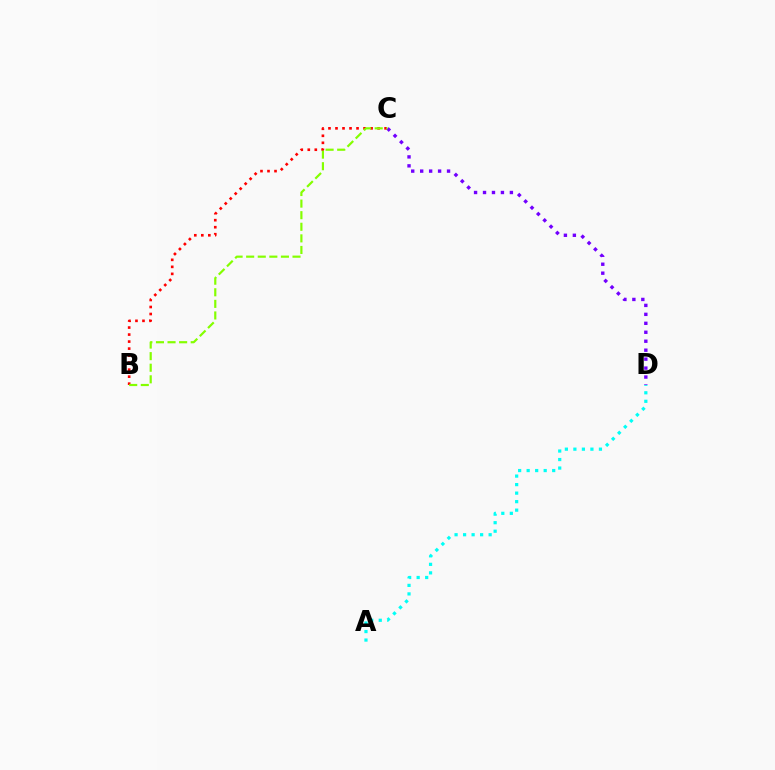{('B', 'C'): [{'color': '#ff0000', 'line_style': 'dotted', 'thickness': 1.91}, {'color': '#84ff00', 'line_style': 'dashed', 'thickness': 1.57}], ('C', 'D'): [{'color': '#7200ff', 'line_style': 'dotted', 'thickness': 2.43}], ('A', 'D'): [{'color': '#00fff6', 'line_style': 'dotted', 'thickness': 2.31}]}